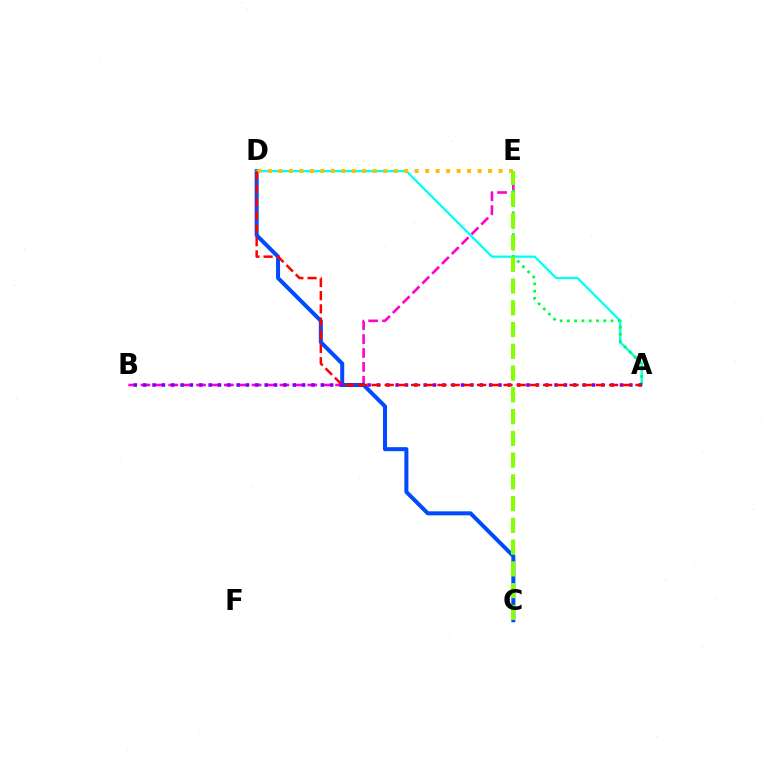{('B', 'E'): [{'color': '#ff00cf', 'line_style': 'dashed', 'thickness': 1.89}], ('C', 'D'): [{'color': '#004bff', 'line_style': 'solid', 'thickness': 2.89}], ('A', 'D'): [{'color': '#00fff6', 'line_style': 'solid', 'thickness': 1.64}, {'color': '#ff0000', 'line_style': 'dashed', 'thickness': 1.79}], ('A', 'E'): [{'color': '#00ff39', 'line_style': 'dotted', 'thickness': 1.97}], ('A', 'B'): [{'color': '#7200ff', 'line_style': 'dotted', 'thickness': 2.54}], ('D', 'E'): [{'color': '#ffbd00', 'line_style': 'dotted', 'thickness': 2.85}], ('C', 'E'): [{'color': '#84ff00', 'line_style': 'dashed', 'thickness': 2.96}]}